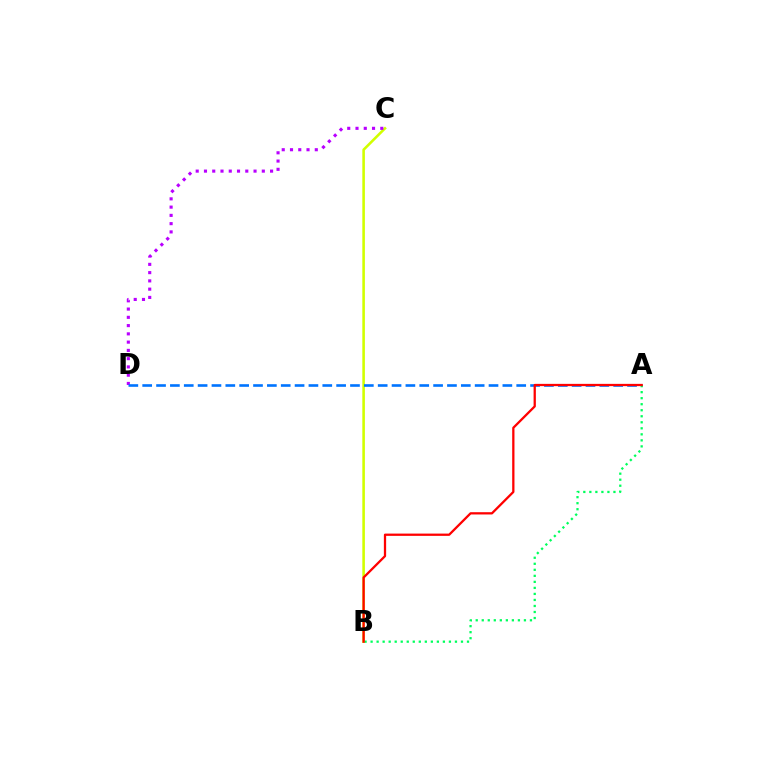{('B', 'C'): [{'color': '#d1ff00', 'line_style': 'solid', 'thickness': 1.86}], ('C', 'D'): [{'color': '#b900ff', 'line_style': 'dotted', 'thickness': 2.25}], ('A', 'D'): [{'color': '#0074ff', 'line_style': 'dashed', 'thickness': 1.88}], ('A', 'B'): [{'color': '#00ff5c', 'line_style': 'dotted', 'thickness': 1.64}, {'color': '#ff0000', 'line_style': 'solid', 'thickness': 1.64}]}